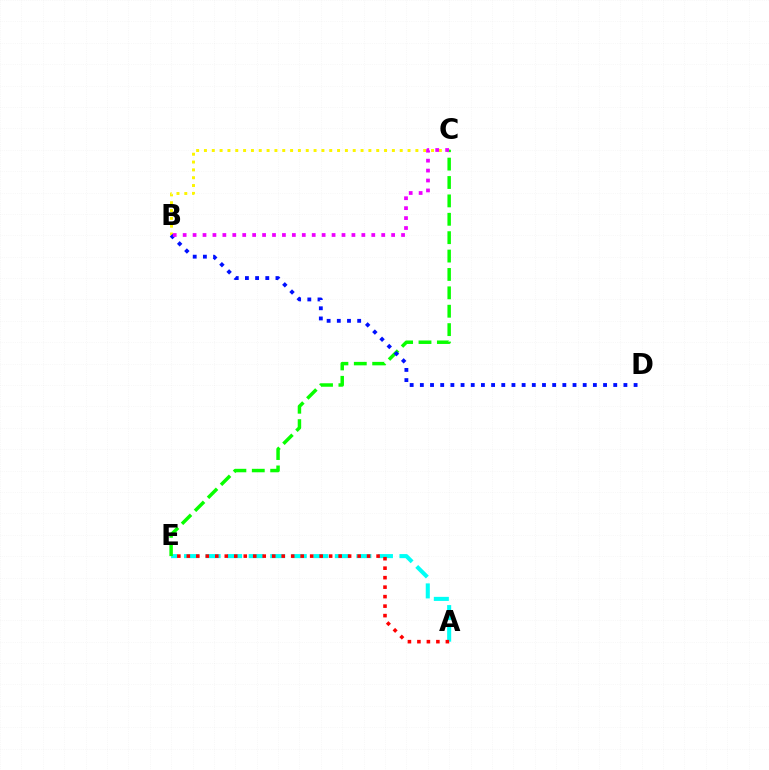{('B', 'C'): [{'color': '#fcf500', 'line_style': 'dotted', 'thickness': 2.13}, {'color': '#ee00ff', 'line_style': 'dotted', 'thickness': 2.7}], ('A', 'E'): [{'color': '#00fff6', 'line_style': 'dashed', 'thickness': 2.93}, {'color': '#ff0000', 'line_style': 'dotted', 'thickness': 2.58}], ('C', 'E'): [{'color': '#08ff00', 'line_style': 'dashed', 'thickness': 2.5}], ('B', 'D'): [{'color': '#0010ff', 'line_style': 'dotted', 'thickness': 2.77}]}